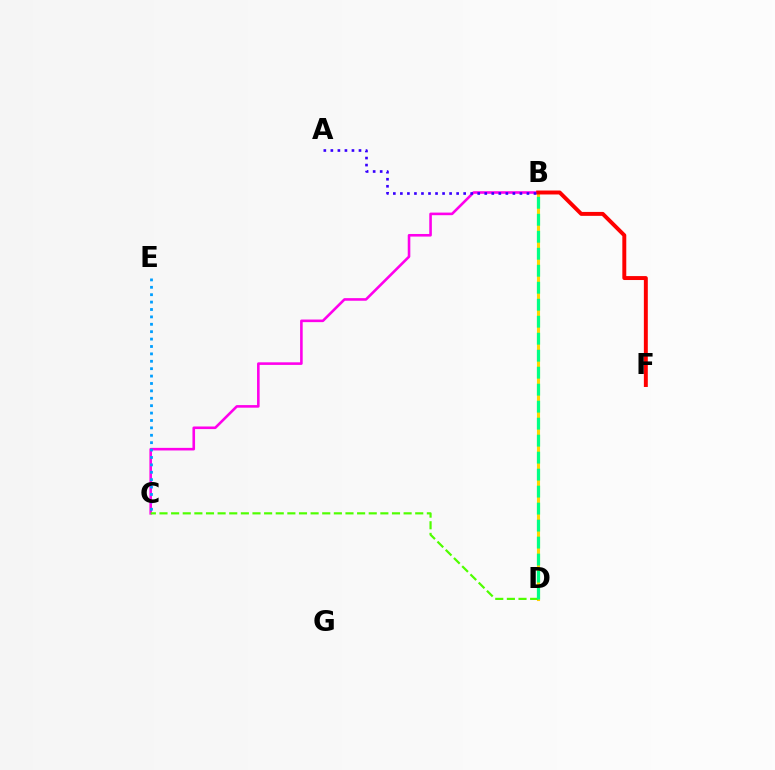{('B', 'D'): [{'color': '#ffd500', 'line_style': 'solid', 'thickness': 2.22}, {'color': '#00ff86', 'line_style': 'dashed', 'thickness': 2.31}], ('B', 'C'): [{'color': '#ff00ed', 'line_style': 'solid', 'thickness': 1.87}], ('B', 'F'): [{'color': '#ff0000', 'line_style': 'solid', 'thickness': 2.84}], ('C', 'E'): [{'color': '#009eff', 'line_style': 'dotted', 'thickness': 2.01}], ('C', 'D'): [{'color': '#4fff00', 'line_style': 'dashed', 'thickness': 1.58}], ('A', 'B'): [{'color': '#3700ff', 'line_style': 'dotted', 'thickness': 1.91}]}